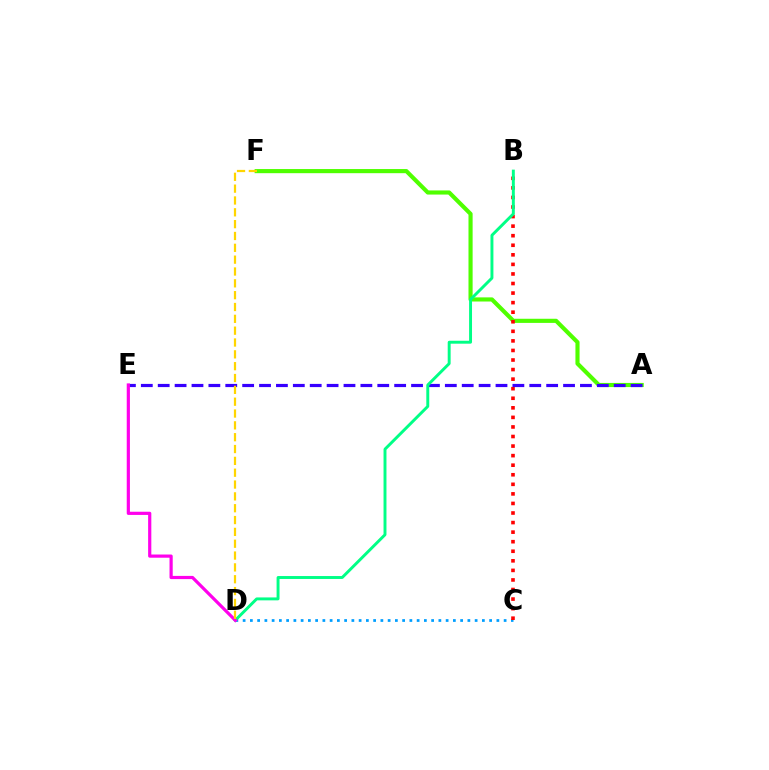{('C', 'D'): [{'color': '#009eff', 'line_style': 'dotted', 'thickness': 1.97}], ('A', 'F'): [{'color': '#4fff00', 'line_style': 'solid', 'thickness': 2.98}], ('B', 'C'): [{'color': '#ff0000', 'line_style': 'dotted', 'thickness': 2.6}], ('A', 'E'): [{'color': '#3700ff', 'line_style': 'dashed', 'thickness': 2.29}], ('B', 'D'): [{'color': '#00ff86', 'line_style': 'solid', 'thickness': 2.11}], ('D', 'E'): [{'color': '#ff00ed', 'line_style': 'solid', 'thickness': 2.3}], ('D', 'F'): [{'color': '#ffd500', 'line_style': 'dashed', 'thickness': 1.61}]}